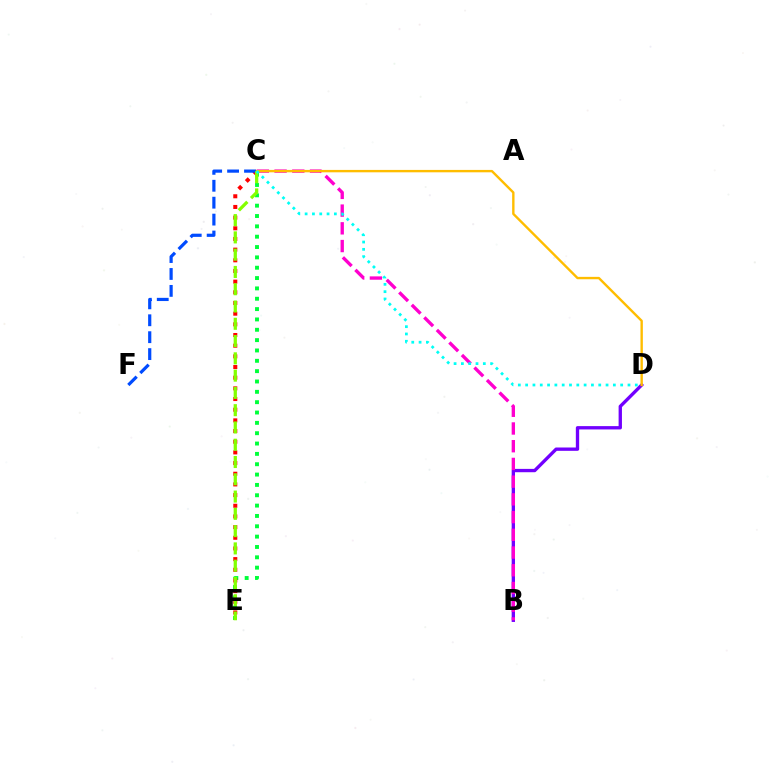{('C', 'E'): [{'color': '#00ff39', 'line_style': 'dotted', 'thickness': 2.81}, {'color': '#ff0000', 'line_style': 'dotted', 'thickness': 2.9}, {'color': '#84ff00', 'line_style': 'dashed', 'thickness': 2.35}], ('B', 'D'): [{'color': '#7200ff', 'line_style': 'solid', 'thickness': 2.4}], ('B', 'C'): [{'color': '#ff00cf', 'line_style': 'dashed', 'thickness': 2.41}], ('C', 'D'): [{'color': '#ffbd00', 'line_style': 'solid', 'thickness': 1.72}, {'color': '#00fff6', 'line_style': 'dotted', 'thickness': 1.99}], ('C', 'F'): [{'color': '#004bff', 'line_style': 'dashed', 'thickness': 2.3}]}